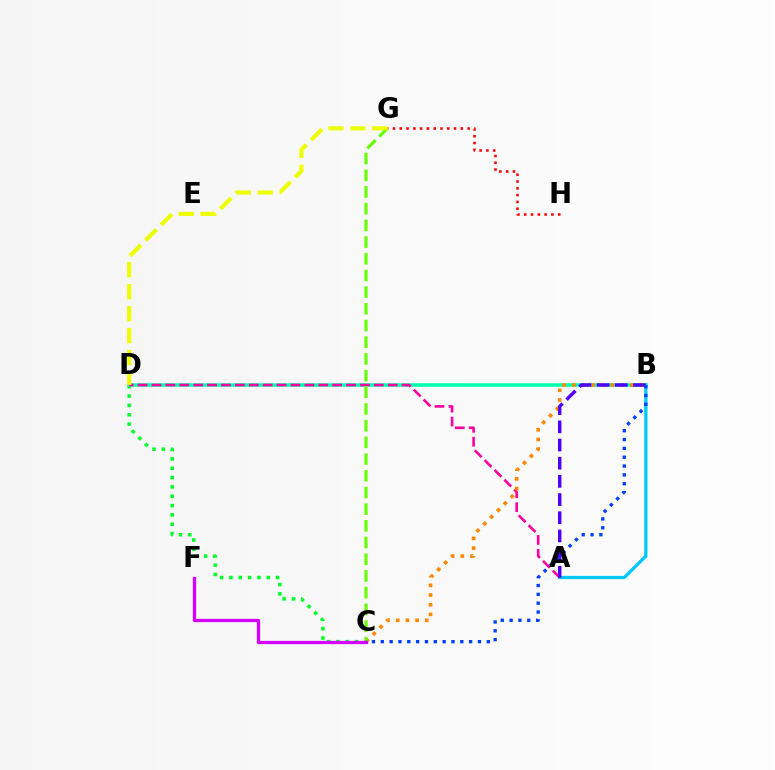{('C', 'D'): [{'color': '#00ff27', 'line_style': 'dotted', 'thickness': 2.54}], ('A', 'B'): [{'color': '#00c7ff', 'line_style': 'solid', 'thickness': 2.36}, {'color': '#4f00ff', 'line_style': 'dashed', 'thickness': 2.47}], ('B', 'D'): [{'color': '#00ffaf', 'line_style': 'solid', 'thickness': 2.52}], ('A', 'D'): [{'color': '#ff00a0', 'line_style': 'dashed', 'thickness': 1.89}], ('B', 'C'): [{'color': '#ff8800', 'line_style': 'dotted', 'thickness': 2.63}, {'color': '#003fff', 'line_style': 'dotted', 'thickness': 2.4}], ('G', 'H'): [{'color': '#ff0000', 'line_style': 'dotted', 'thickness': 1.85}], ('C', 'G'): [{'color': '#66ff00', 'line_style': 'dashed', 'thickness': 2.27}], ('D', 'G'): [{'color': '#eeff00', 'line_style': 'dashed', 'thickness': 2.98}], ('C', 'F'): [{'color': '#d600ff', 'line_style': 'solid', 'thickness': 2.36}]}